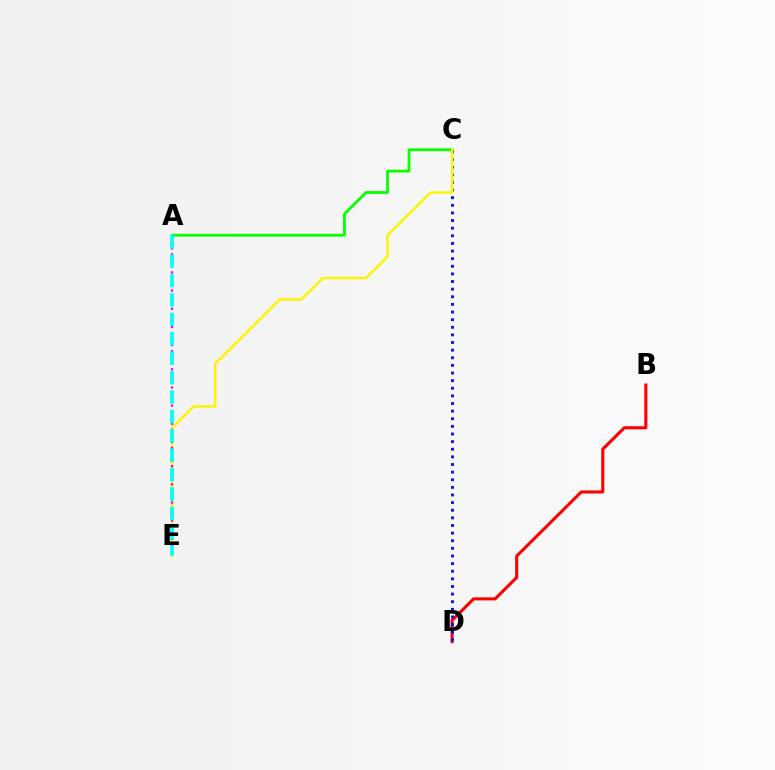{('B', 'D'): [{'color': '#ff0000', 'line_style': 'solid', 'thickness': 2.21}], ('A', 'C'): [{'color': '#08ff00', 'line_style': 'solid', 'thickness': 2.0}], ('C', 'D'): [{'color': '#0010ff', 'line_style': 'dotted', 'thickness': 2.07}], ('C', 'E'): [{'color': '#fcf500', 'line_style': 'solid', 'thickness': 1.8}], ('A', 'E'): [{'color': '#ee00ff', 'line_style': 'dotted', 'thickness': 1.64}, {'color': '#00fff6', 'line_style': 'dashed', 'thickness': 2.64}]}